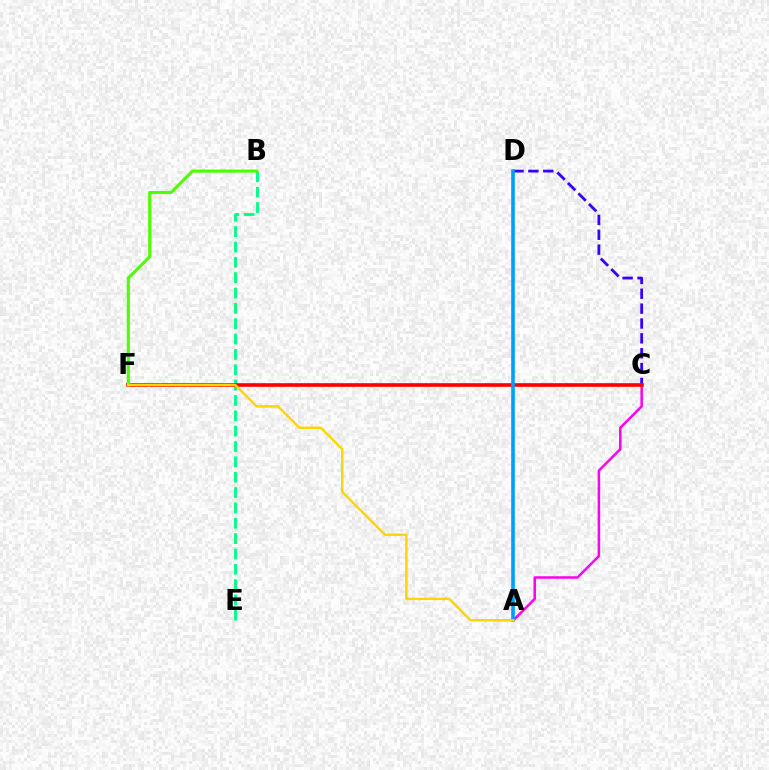{('C', 'D'): [{'color': '#3700ff', 'line_style': 'dashed', 'thickness': 2.02}], ('A', 'C'): [{'color': '#ff00ed', 'line_style': 'solid', 'thickness': 1.81}], ('B', 'E'): [{'color': '#00ff86', 'line_style': 'dashed', 'thickness': 2.09}], ('C', 'F'): [{'color': '#ff0000', 'line_style': 'solid', 'thickness': 2.61}], ('B', 'F'): [{'color': '#4fff00', 'line_style': 'solid', 'thickness': 2.24}], ('A', 'D'): [{'color': '#009eff', 'line_style': 'solid', 'thickness': 2.6}], ('A', 'F'): [{'color': '#ffd500', 'line_style': 'solid', 'thickness': 1.76}]}